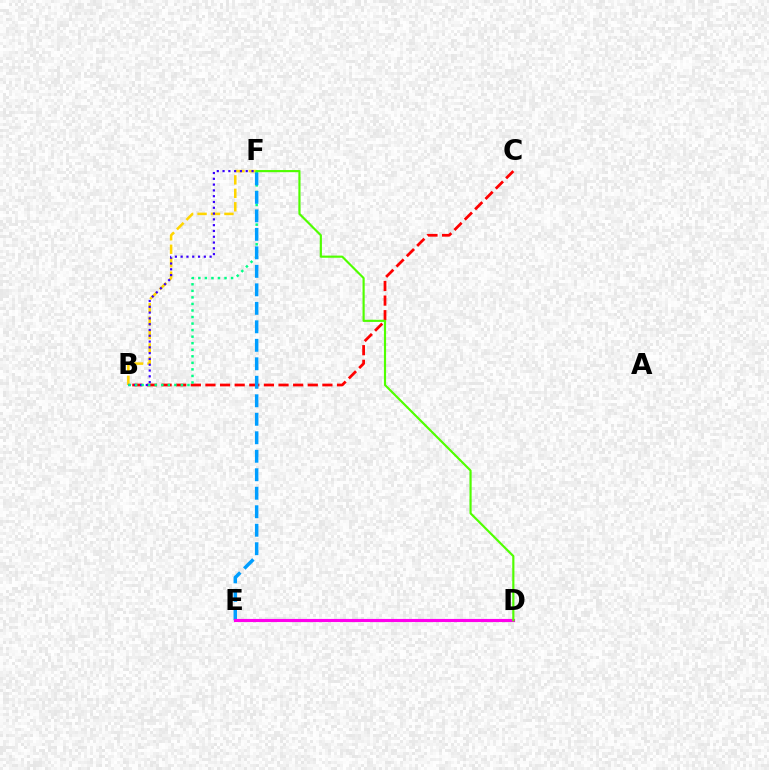{('B', 'C'): [{'color': '#ff0000', 'line_style': 'dashed', 'thickness': 1.99}], ('B', 'F'): [{'color': '#ffd500', 'line_style': 'dashed', 'thickness': 1.83}, {'color': '#3700ff', 'line_style': 'dotted', 'thickness': 1.57}, {'color': '#00ff86', 'line_style': 'dotted', 'thickness': 1.78}], ('E', 'F'): [{'color': '#009eff', 'line_style': 'dashed', 'thickness': 2.51}], ('D', 'E'): [{'color': '#ff00ed', 'line_style': 'solid', 'thickness': 2.25}], ('D', 'F'): [{'color': '#4fff00', 'line_style': 'solid', 'thickness': 1.56}]}